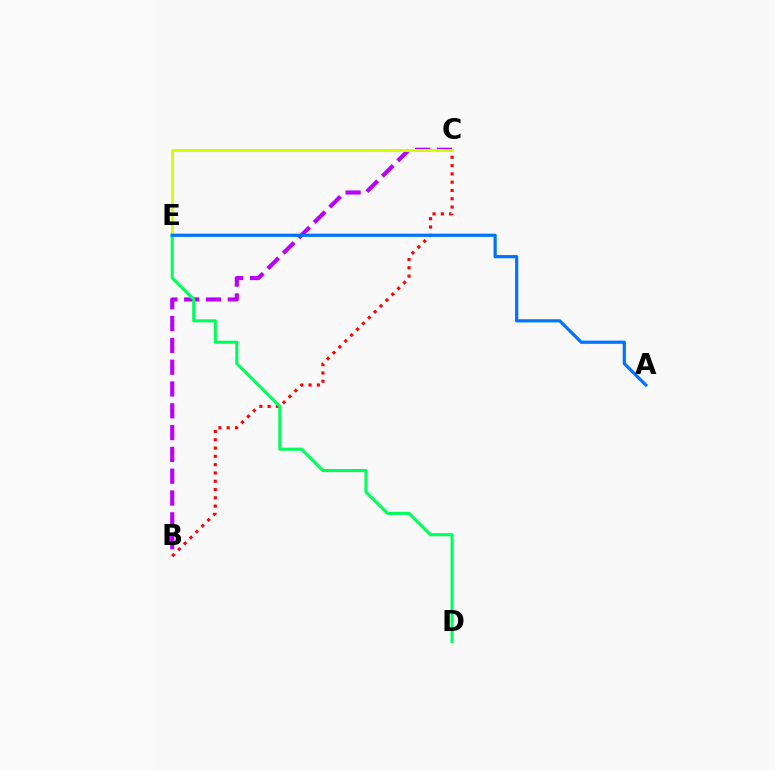{('B', 'C'): [{'color': '#b900ff', 'line_style': 'dashed', 'thickness': 2.96}, {'color': '#ff0000', 'line_style': 'dotted', 'thickness': 2.25}], ('D', 'E'): [{'color': '#00ff5c', 'line_style': 'solid', 'thickness': 2.22}], ('C', 'E'): [{'color': '#d1ff00', 'line_style': 'solid', 'thickness': 2.09}], ('A', 'E'): [{'color': '#0074ff', 'line_style': 'solid', 'thickness': 2.31}]}